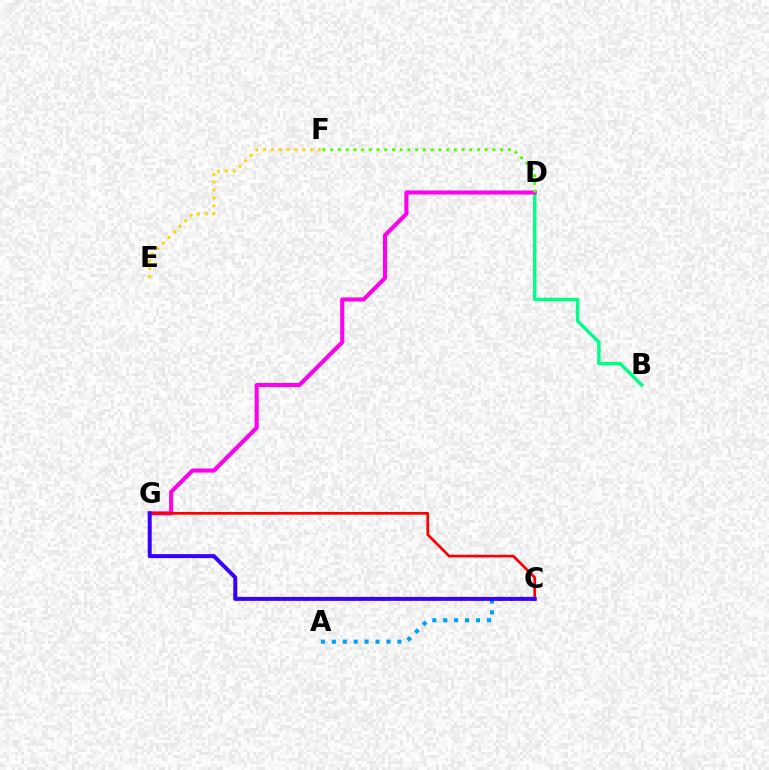{('B', 'D'): [{'color': '#00ff86', 'line_style': 'solid', 'thickness': 2.47}], ('A', 'C'): [{'color': '#009eff', 'line_style': 'dotted', 'thickness': 2.97}], ('E', 'F'): [{'color': '#ffd500', 'line_style': 'dotted', 'thickness': 2.13}], ('D', 'G'): [{'color': '#ff00ed', 'line_style': 'solid', 'thickness': 2.94}], ('C', 'G'): [{'color': '#ff0000', 'line_style': 'solid', 'thickness': 1.95}, {'color': '#3700ff', 'line_style': 'solid', 'thickness': 2.87}], ('D', 'F'): [{'color': '#4fff00', 'line_style': 'dotted', 'thickness': 2.1}]}